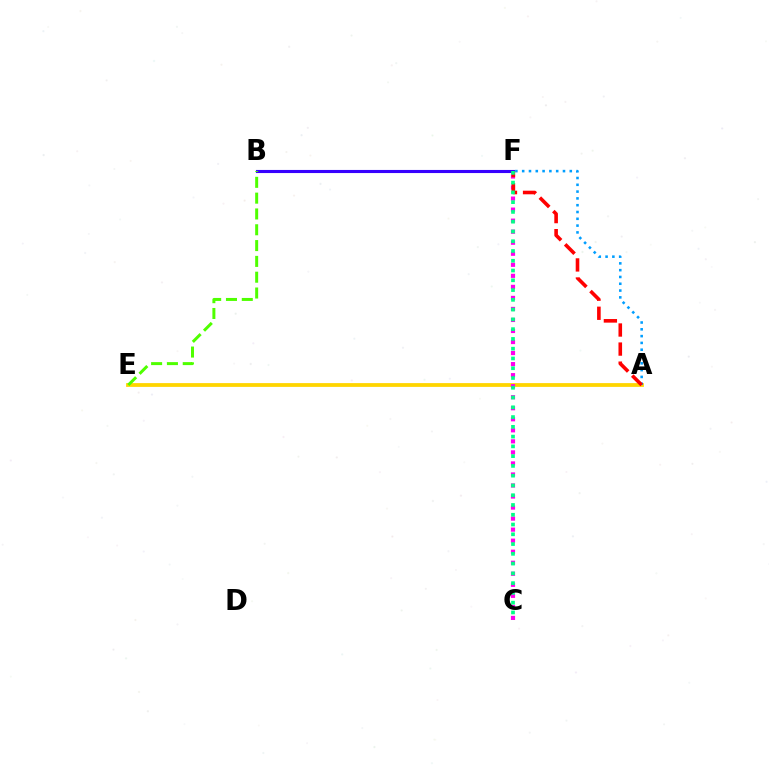{('A', 'E'): [{'color': '#ffd500', 'line_style': 'solid', 'thickness': 2.72}], ('B', 'F'): [{'color': '#3700ff', 'line_style': 'solid', 'thickness': 2.23}], ('A', 'F'): [{'color': '#009eff', 'line_style': 'dotted', 'thickness': 1.85}, {'color': '#ff0000', 'line_style': 'dashed', 'thickness': 2.59}], ('C', 'F'): [{'color': '#ff00ed', 'line_style': 'dotted', 'thickness': 3.0}, {'color': '#00ff86', 'line_style': 'dotted', 'thickness': 2.65}], ('B', 'E'): [{'color': '#4fff00', 'line_style': 'dashed', 'thickness': 2.15}]}